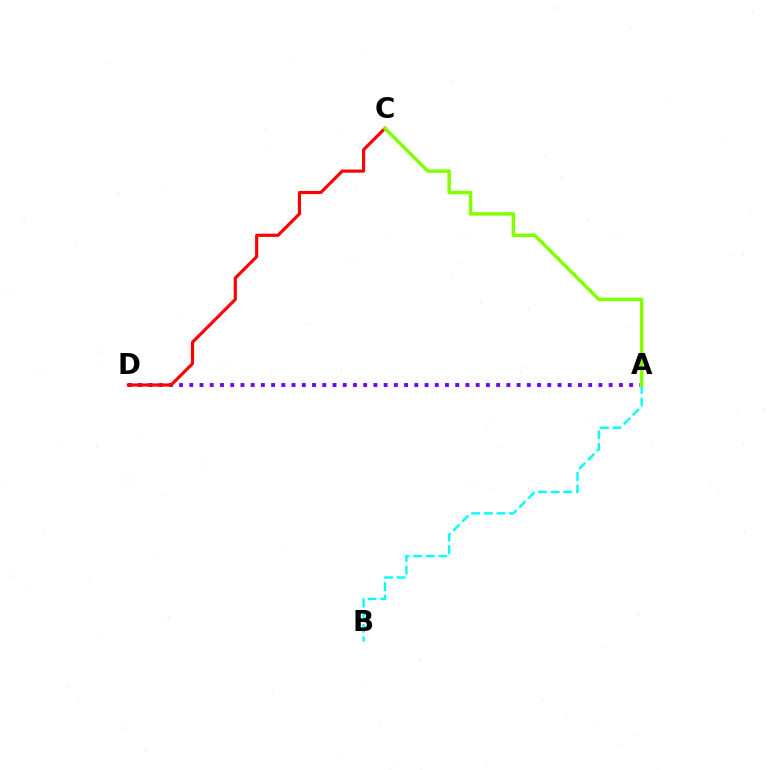{('A', 'D'): [{'color': '#7200ff', 'line_style': 'dotted', 'thickness': 2.78}], ('A', 'B'): [{'color': '#00fff6', 'line_style': 'dashed', 'thickness': 1.71}], ('C', 'D'): [{'color': '#ff0000', 'line_style': 'solid', 'thickness': 2.27}], ('A', 'C'): [{'color': '#84ff00', 'line_style': 'solid', 'thickness': 2.52}]}